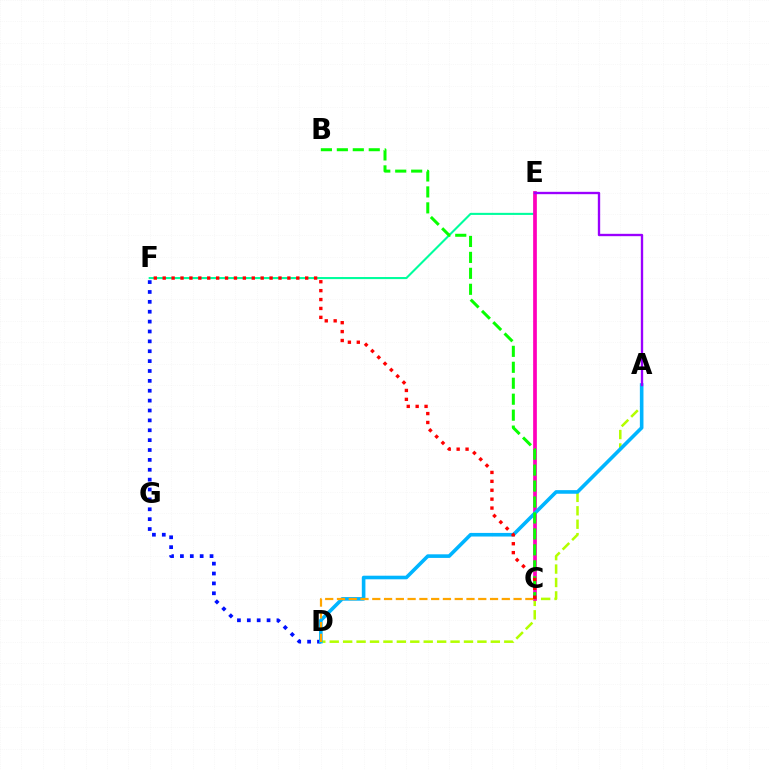{('E', 'F'): [{'color': '#00ff9d', 'line_style': 'solid', 'thickness': 1.5}], ('A', 'D'): [{'color': '#b3ff00', 'line_style': 'dashed', 'thickness': 1.82}, {'color': '#00b5ff', 'line_style': 'solid', 'thickness': 2.6}], ('D', 'F'): [{'color': '#0010ff', 'line_style': 'dotted', 'thickness': 2.68}], ('C', 'E'): [{'color': '#ff00bd', 'line_style': 'solid', 'thickness': 2.67}], ('A', 'E'): [{'color': '#9b00ff', 'line_style': 'solid', 'thickness': 1.69}], ('C', 'D'): [{'color': '#ffa500', 'line_style': 'dashed', 'thickness': 1.6}], ('B', 'C'): [{'color': '#08ff00', 'line_style': 'dashed', 'thickness': 2.17}], ('C', 'F'): [{'color': '#ff0000', 'line_style': 'dotted', 'thickness': 2.42}]}